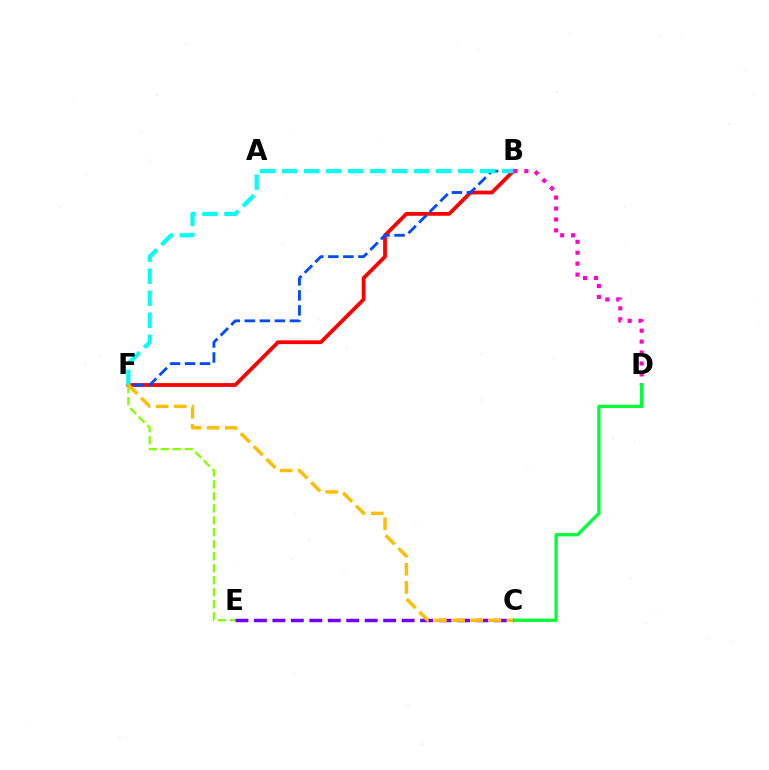{('B', 'F'): [{'color': '#ff0000', 'line_style': 'solid', 'thickness': 2.71}, {'color': '#004bff', 'line_style': 'dashed', 'thickness': 2.04}, {'color': '#00fff6', 'line_style': 'dashed', 'thickness': 2.99}], ('B', 'D'): [{'color': '#ff00cf', 'line_style': 'dotted', 'thickness': 2.97}], ('E', 'F'): [{'color': '#84ff00', 'line_style': 'dashed', 'thickness': 1.63}], ('C', 'D'): [{'color': '#00ff39', 'line_style': 'solid', 'thickness': 2.37}], ('C', 'E'): [{'color': '#7200ff', 'line_style': 'dashed', 'thickness': 2.51}], ('C', 'F'): [{'color': '#ffbd00', 'line_style': 'dashed', 'thickness': 2.46}]}